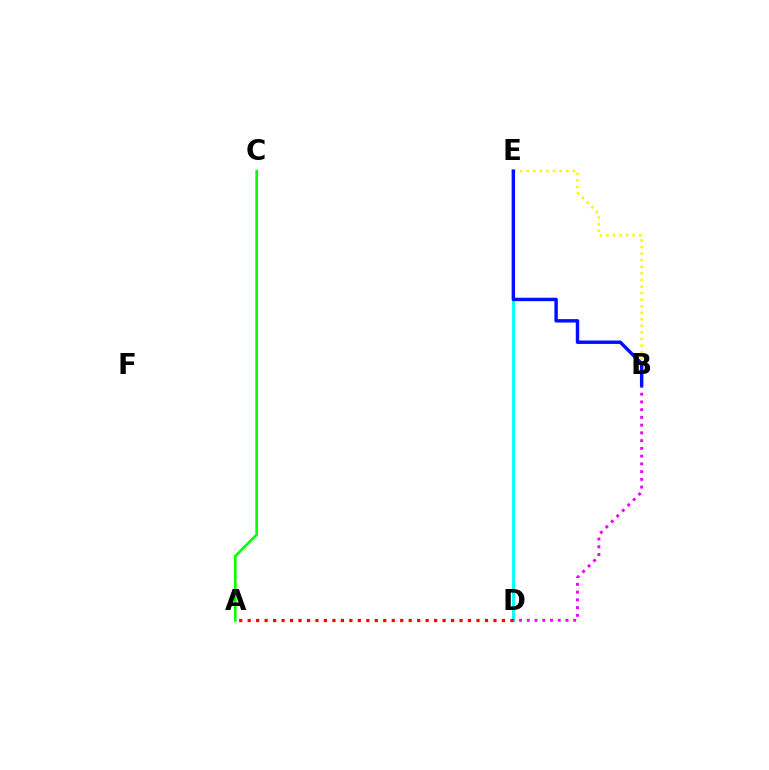{('D', 'E'): [{'color': '#00fff6', 'line_style': 'solid', 'thickness': 2.07}], ('B', 'D'): [{'color': '#ee00ff', 'line_style': 'dotted', 'thickness': 2.1}], ('B', 'E'): [{'color': '#fcf500', 'line_style': 'dotted', 'thickness': 1.79}, {'color': '#0010ff', 'line_style': 'solid', 'thickness': 2.47}], ('A', 'C'): [{'color': '#08ff00', 'line_style': 'solid', 'thickness': 1.91}], ('A', 'D'): [{'color': '#ff0000', 'line_style': 'dotted', 'thickness': 2.3}]}